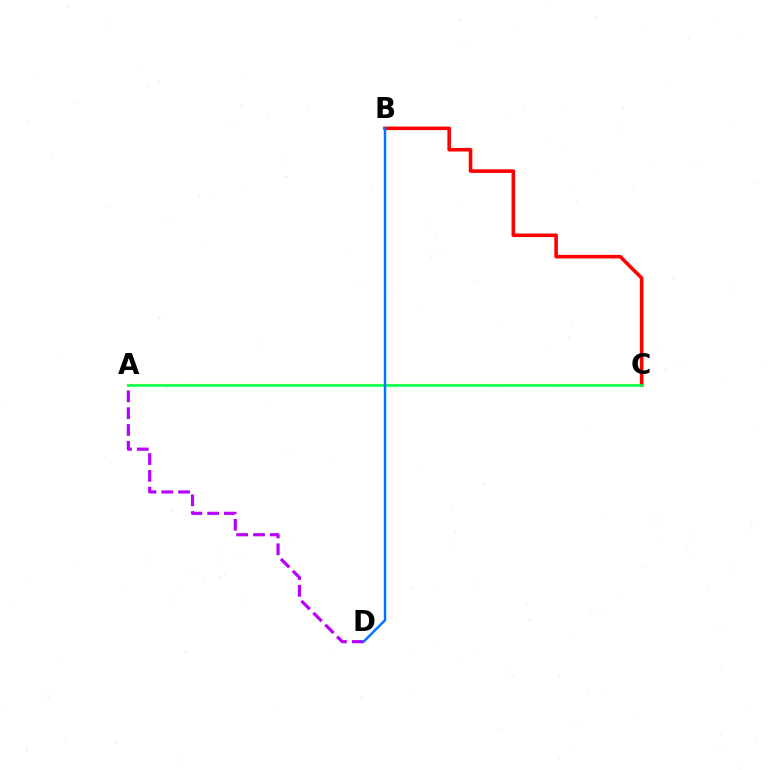{('A', 'C'): [{'color': '#d1ff00', 'line_style': 'solid', 'thickness': 1.59}, {'color': '#00ff5c', 'line_style': 'solid', 'thickness': 1.86}], ('B', 'C'): [{'color': '#ff0000', 'line_style': 'solid', 'thickness': 2.59}], ('A', 'D'): [{'color': '#b900ff', 'line_style': 'dashed', 'thickness': 2.28}], ('B', 'D'): [{'color': '#0074ff', 'line_style': 'solid', 'thickness': 1.76}]}